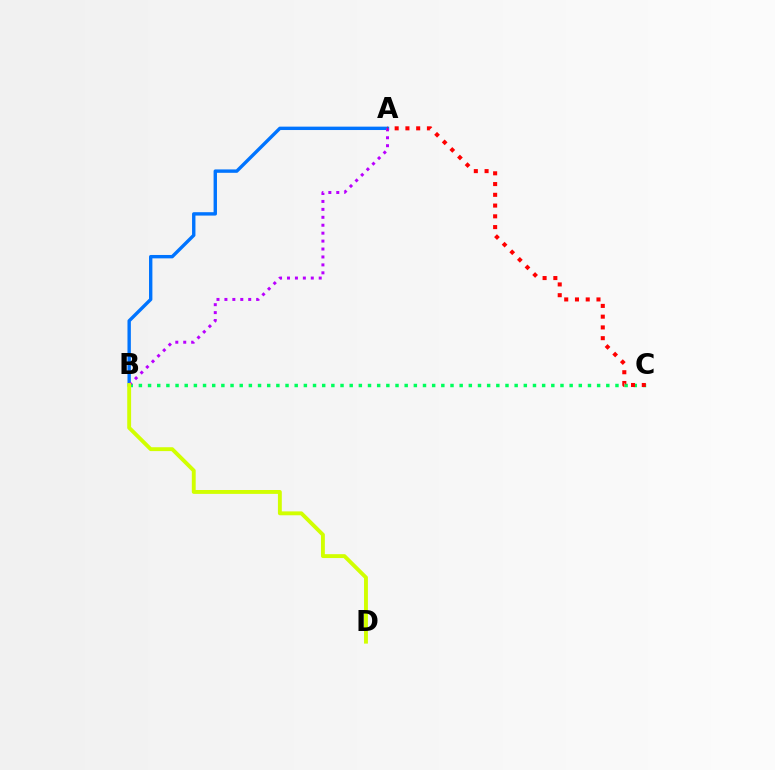{('B', 'C'): [{'color': '#00ff5c', 'line_style': 'dotted', 'thickness': 2.49}], ('A', 'B'): [{'color': '#0074ff', 'line_style': 'solid', 'thickness': 2.44}, {'color': '#b900ff', 'line_style': 'dotted', 'thickness': 2.16}], ('A', 'C'): [{'color': '#ff0000', 'line_style': 'dotted', 'thickness': 2.92}], ('B', 'D'): [{'color': '#d1ff00', 'line_style': 'solid', 'thickness': 2.79}]}